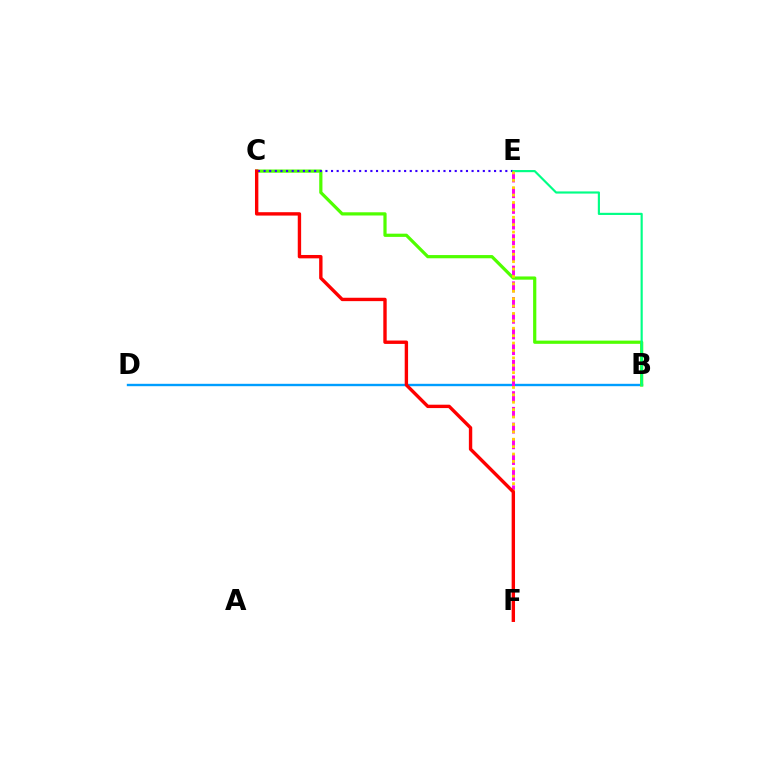{('B', 'D'): [{'color': '#009eff', 'line_style': 'solid', 'thickness': 1.72}], ('E', 'F'): [{'color': '#ff00ed', 'line_style': 'dashed', 'thickness': 2.13}, {'color': '#ffd500', 'line_style': 'dotted', 'thickness': 2.01}], ('B', 'C'): [{'color': '#4fff00', 'line_style': 'solid', 'thickness': 2.31}], ('C', 'E'): [{'color': '#3700ff', 'line_style': 'dotted', 'thickness': 1.53}], ('B', 'E'): [{'color': '#00ff86', 'line_style': 'solid', 'thickness': 1.56}], ('C', 'F'): [{'color': '#ff0000', 'line_style': 'solid', 'thickness': 2.43}]}